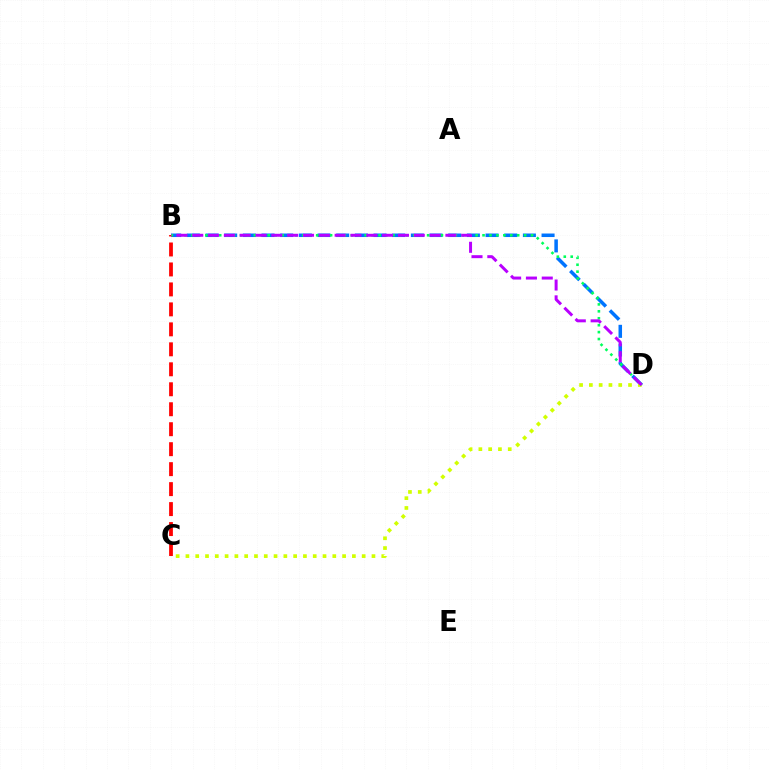{('B', 'D'): [{'color': '#0074ff', 'line_style': 'dashed', 'thickness': 2.54}, {'color': '#00ff5c', 'line_style': 'dotted', 'thickness': 1.88}, {'color': '#b900ff', 'line_style': 'dashed', 'thickness': 2.15}], ('C', 'D'): [{'color': '#d1ff00', 'line_style': 'dotted', 'thickness': 2.66}], ('B', 'C'): [{'color': '#ff0000', 'line_style': 'dashed', 'thickness': 2.71}]}